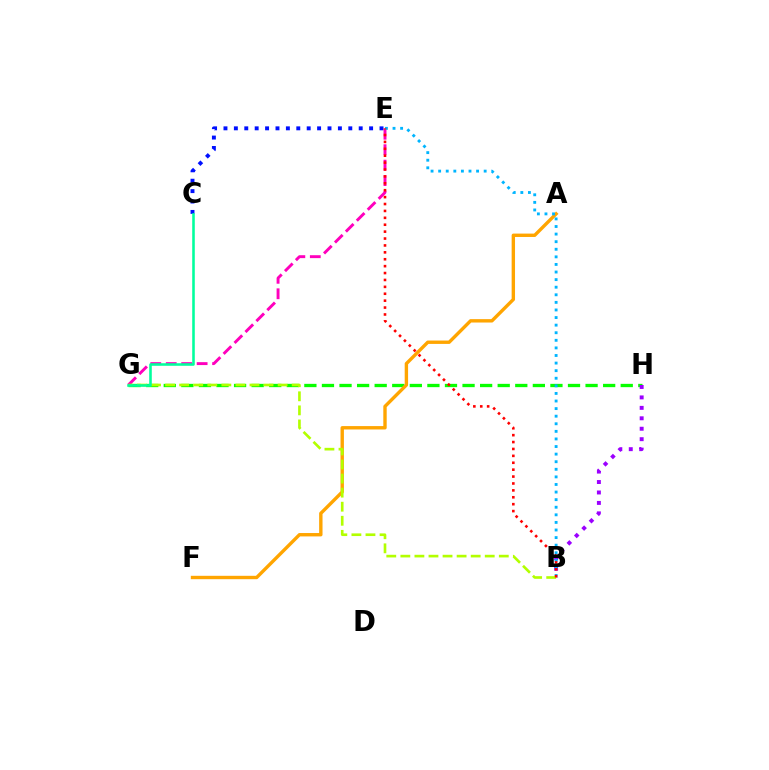{('G', 'H'): [{'color': '#08ff00', 'line_style': 'dashed', 'thickness': 2.39}], ('C', 'E'): [{'color': '#0010ff', 'line_style': 'dotted', 'thickness': 2.83}], ('B', 'H'): [{'color': '#9b00ff', 'line_style': 'dotted', 'thickness': 2.84}], ('A', 'F'): [{'color': '#ffa500', 'line_style': 'solid', 'thickness': 2.44}], ('E', 'G'): [{'color': '#ff00bd', 'line_style': 'dashed', 'thickness': 2.1}], ('B', 'E'): [{'color': '#00b5ff', 'line_style': 'dotted', 'thickness': 2.06}, {'color': '#ff0000', 'line_style': 'dotted', 'thickness': 1.88}], ('B', 'G'): [{'color': '#b3ff00', 'line_style': 'dashed', 'thickness': 1.91}], ('C', 'G'): [{'color': '#00ff9d', 'line_style': 'solid', 'thickness': 1.85}]}